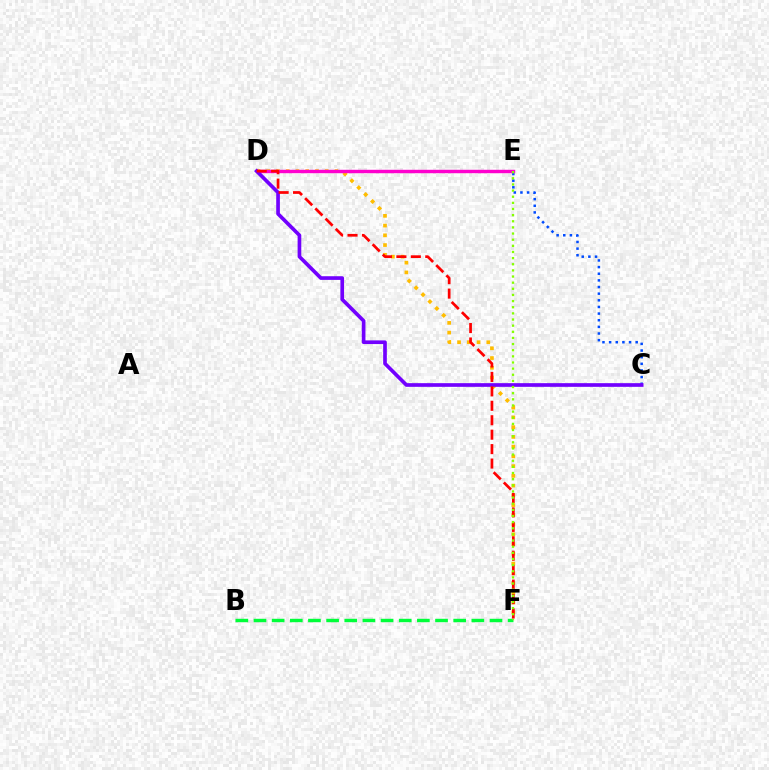{('D', 'E'): [{'color': '#00fff6', 'line_style': 'dotted', 'thickness': 1.98}, {'color': '#ff00cf', 'line_style': 'solid', 'thickness': 2.46}], ('C', 'E'): [{'color': '#004bff', 'line_style': 'dotted', 'thickness': 1.8}], ('B', 'F'): [{'color': '#00ff39', 'line_style': 'dashed', 'thickness': 2.47}], ('D', 'F'): [{'color': '#ffbd00', 'line_style': 'dotted', 'thickness': 2.65}, {'color': '#ff0000', 'line_style': 'dashed', 'thickness': 1.96}], ('C', 'D'): [{'color': '#7200ff', 'line_style': 'solid', 'thickness': 2.64}], ('E', 'F'): [{'color': '#84ff00', 'line_style': 'dotted', 'thickness': 1.67}]}